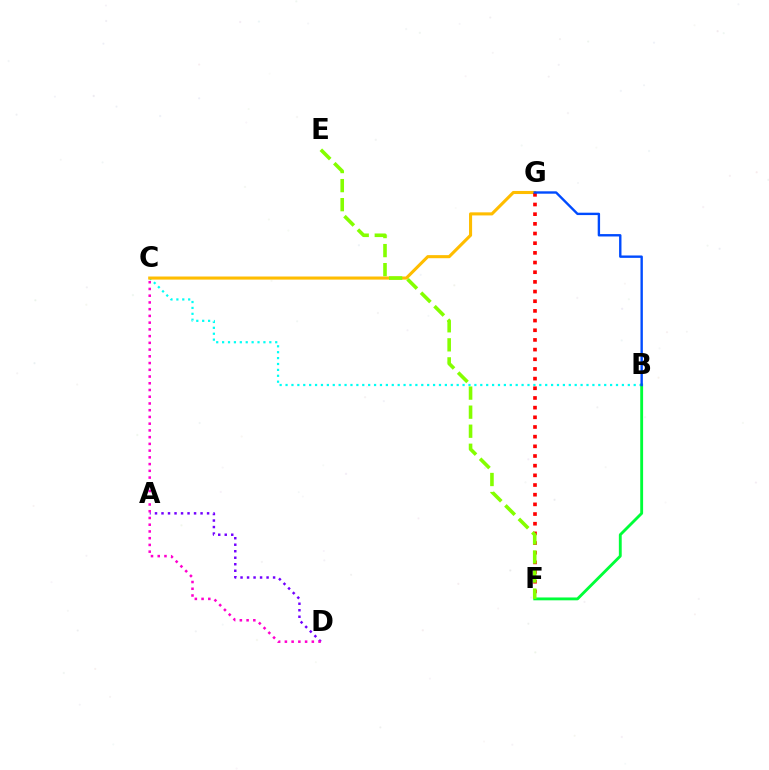{('A', 'D'): [{'color': '#7200ff', 'line_style': 'dotted', 'thickness': 1.77}], ('B', 'C'): [{'color': '#00fff6', 'line_style': 'dotted', 'thickness': 1.6}], ('C', 'G'): [{'color': '#ffbd00', 'line_style': 'solid', 'thickness': 2.22}], ('F', 'G'): [{'color': '#ff0000', 'line_style': 'dotted', 'thickness': 2.63}], ('B', 'F'): [{'color': '#00ff39', 'line_style': 'solid', 'thickness': 2.06}], ('E', 'F'): [{'color': '#84ff00', 'line_style': 'dashed', 'thickness': 2.59}], ('C', 'D'): [{'color': '#ff00cf', 'line_style': 'dotted', 'thickness': 1.83}], ('B', 'G'): [{'color': '#004bff', 'line_style': 'solid', 'thickness': 1.72}]}